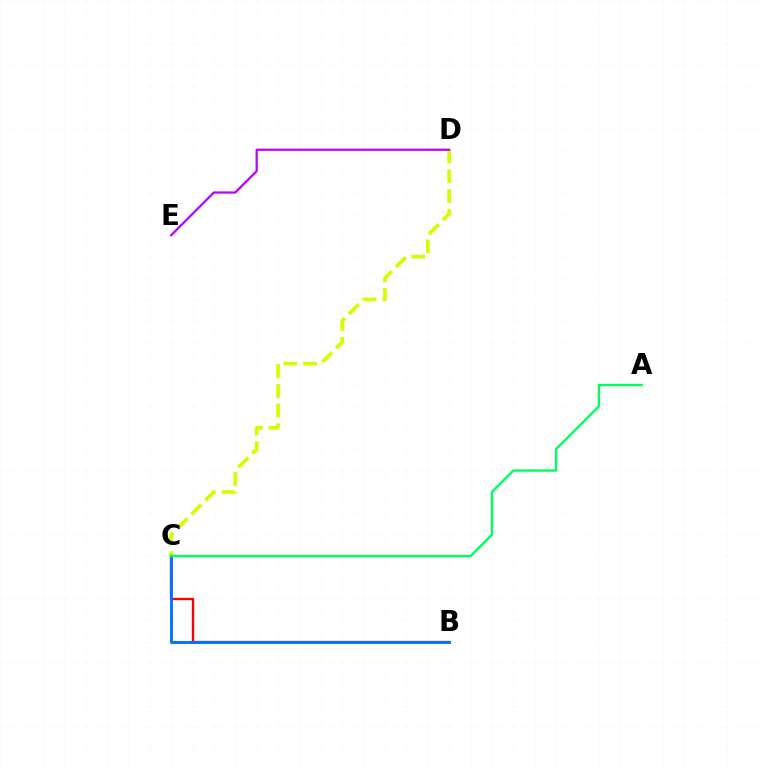{('C', 'D'): [{'color': '#d1ff00', 'line_style': 'dashed', 'thickness': 2.68}], ('B', 'C'): [{'color': '#ff0000', 'line_style': 'solid', 'thickness': 1.67}, {'color': '#0074ff', 'line_style': 'solid', 'thickness': 2.1}], ('D', 'E'): [{'color': '#b900ff', 'line_style': 'solid', 'thickness': 1.6}], ('A', 'C'): [{'color': '#00ff5c', 'line_style': 'solid', 'thickness': 1.71}]}